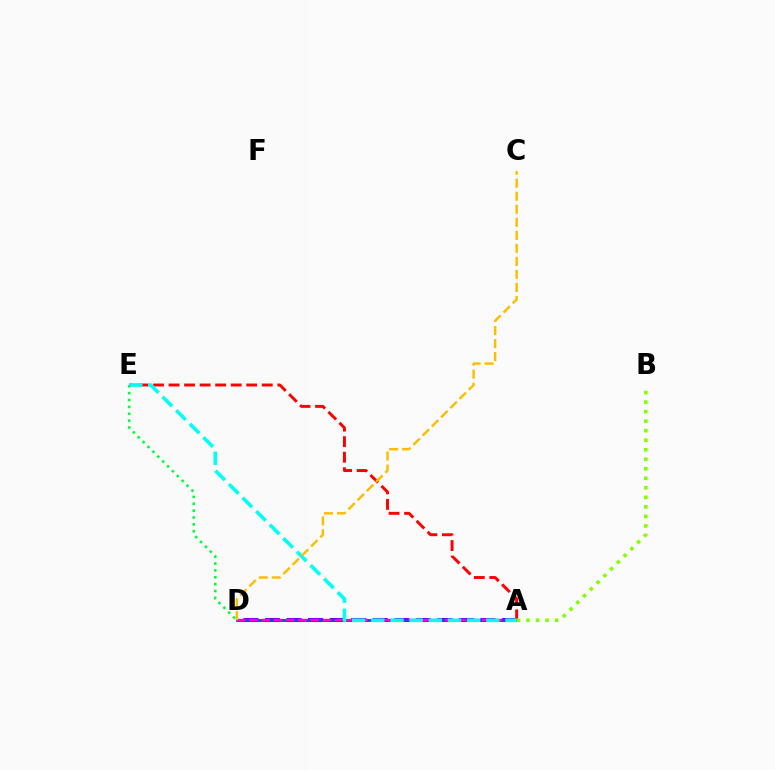{('A', 'D'): [{'color': '#7200ff', 'line_style': 'dashed', 'thickness': 2.93}, {'color': '#004bff', 'line_style': 'solid', 'thickness': 2.06}, {'color': '#ff00cf', 'line_style': 'dashed', 'thickness': 1.66}], ('D', 'E'): [{'color': '#00ff39', 'line_style': 'dotted', 'thickness': 1.87}], ('A', 'E'): [{'color': '#ff0000', 'line_style': 'dashed', 'thickness': 2.11}, {'color': '#00fff6', 'line_style': 'dashed', 'thickness': 2.6}], ('A', 'B'): [{'color': '#84ff00', 'line_style': 'dotted', 'thickness': 2.59}], ('C', 'D'): [{'color': '#ffbd00', 'line_style': 'dashed', 'thickness': 1.77}]}